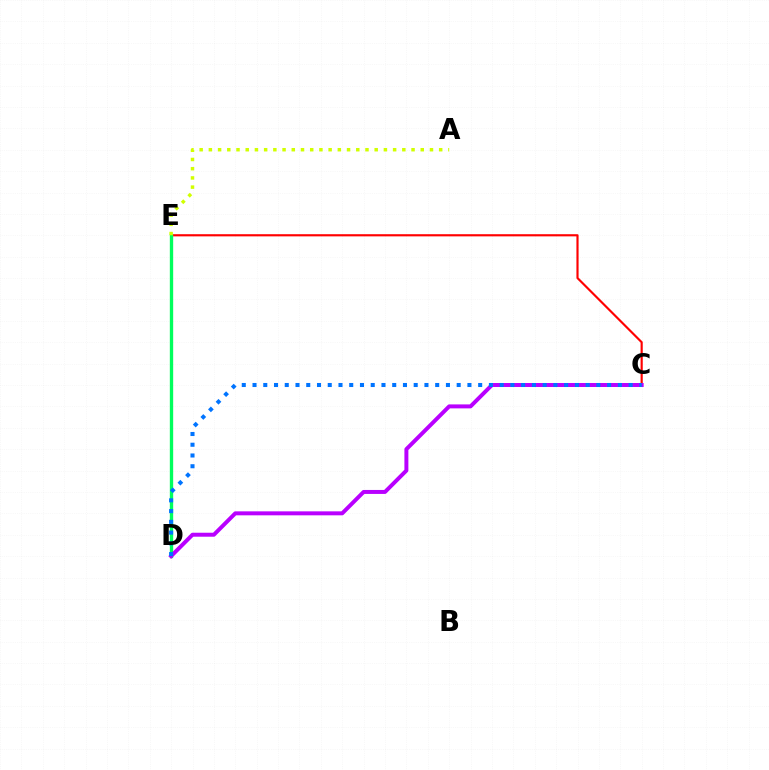{('C', 'E'): [{'color': '#ff0000', 'line_style': 'solid', 'thickness': 1.55}], ('D', 'E'): [{'color': '#00ff5c', 'line_style': 'solid', 'thickness': 2.41}], ('A', 'E'): [{'color': '#d1ff00', 'line_style': 'dotted', 'thickness': 2.5}], ('C', 'D'): [{'color': '#b900ff', 'line_style': 'solid', 'thickness': 2.86}, {'color': '#0074ff', 'line_style': 'dotted', 'thickness': 2.92}]}